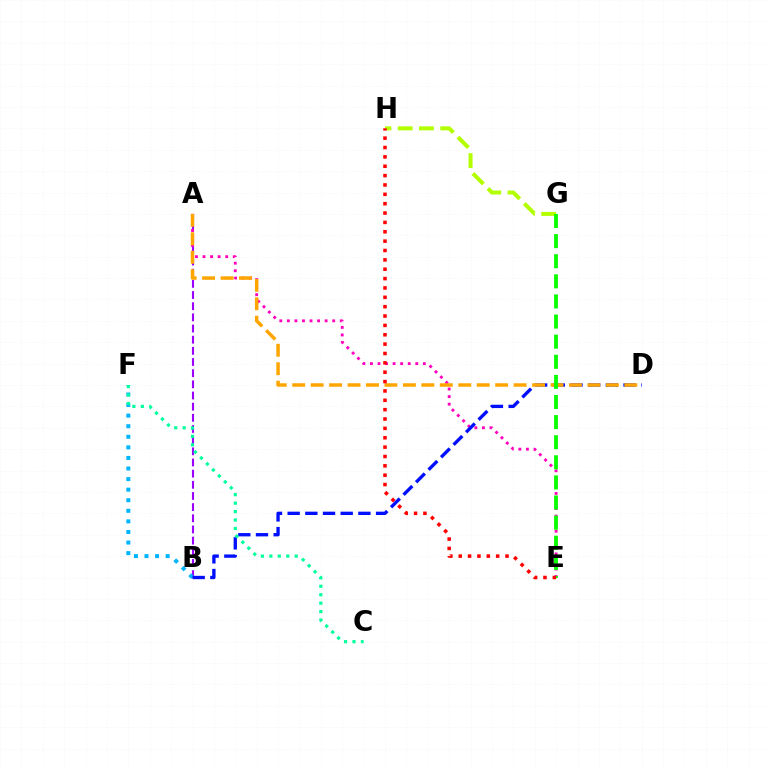{('A', 'B'): [{'color': '#9b00ff', 'line_style': 'dashed', 'thickness': 1.52}], ('B', 'F'): [{'color': '#00b5ff', 'line_style': 'dotted', 'thickness': 2.87}], ('A', 'E'): [{'color': '#ff00bd', 'line_style': 'dotted', 'thickness': 2.05}], ('G', 'H'): [{'color': '#b3ff00', 'line_style': 'dashed', 'thickness': 2.89}], ('B', 'D'): [{'color': '#0010ff', 'line_style': 'dashed', 'thickness': 2.4}], ('A', 'D'): [{'color': '#ffa500', 'line_style': 'dashed', 'thickness': 2.51}], ('E', 'G'): [{'color': '#08ff00', 'line_style': 'dashed', 'thickness': 2.73}], ('C', 'F'): [{'color': '#00ff9d', 'line_style': 'dotted', 'thickness': 2.3}], ('E', 'H'): [{'color': '#ff0000', 'line_style': 'dotted', 'thickness': 2.54}]}